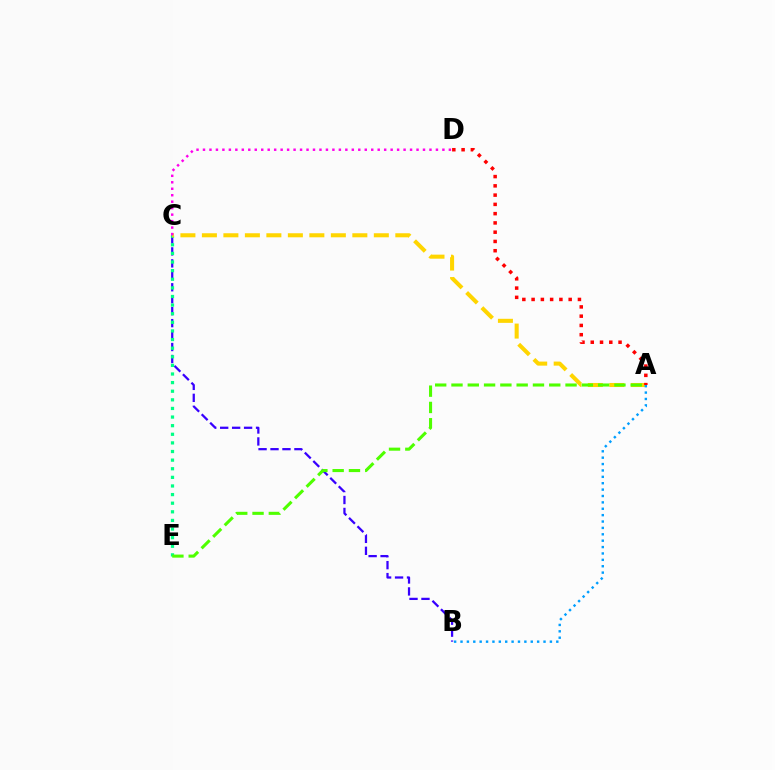{('B', 'C'): [{'color': '#3700ff', 'line_style': 'dashed', 'thickness': 1.62}], ('C', 'E'): [{'color': '#00ff86', 'line_style': 'dotted', 'thickness': 2.34}], ('A', 'C'): [{'color': '#ffd500', 'line_style': 'dashed', 'thickness': 2.92}], ('A', 'B'): [{'color': '#009eff', 'line_style': 'dotted', 'thickness': 1.73}], ('C', 'D'): [{'color': '#ff00ed', 'line_style': 'dotted', 'thickness': 1.76}], ('A', 'D'): [{'color': '#ff0000', 'line_style': 'dotted', 'thickness': 2.52}], ('A', 'E'): [{'color': '#4fff00', 'line_style': 'dashed', 'thickness': 2.21}]}